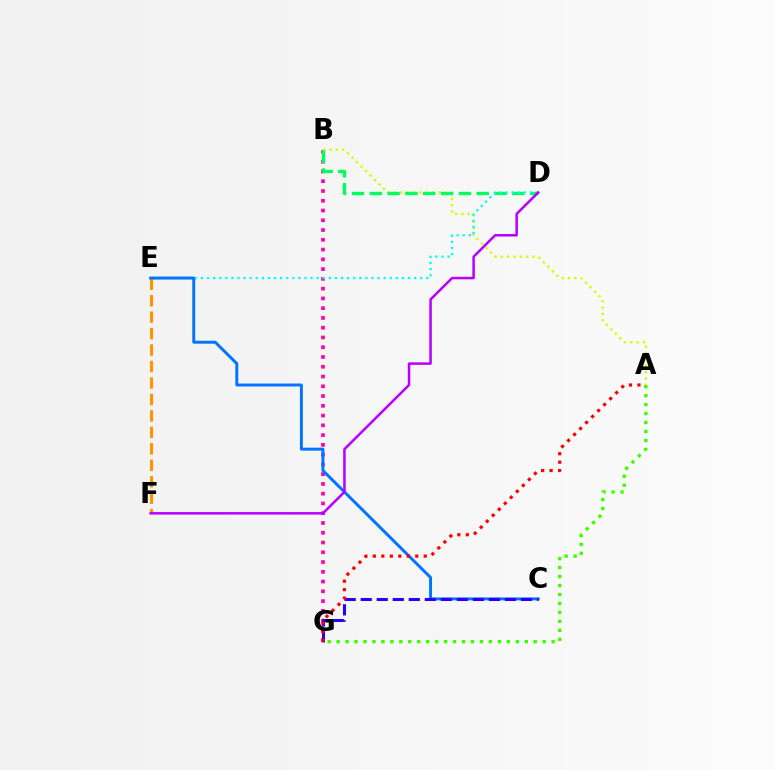{('B', 'G'): [{'color': '#ff00ac', 'line_style': 'dotted', 'thickness': 2.65}], ('A', 'B'): [{'color': '#d1ff00', 'line_style': 'dotted', 'thickness': 1.72}], ('B', 'D'): [{'color': '#00ff5c', 'line_style': 'dashed', 'thickness': 2.42}], ('D', 'E'): [{'color': '#00fff6', 'line_style': 'dotted', 'thickness': 1.65}], ('E', 'F'): [{'color': '#ff9400', 'line_style': 'dashed', 'thickness': 2.24}], ('C', 'E'): [{'color': '#0074ff', 'line_style': 'solid', 'thickness': 2.12}], ('C', 'G'): [{'color': '#2500ff', 'line_style': 'dashed', 'thickness': 2.18}], ('D', 'F'): [{'color': '#b900ff', 'line_style': 'solid', 'thickness': 1.81}], ('A', 'G'): [{'color': '#3dff00', 'line_style': 'dotted', 'thickness': 2.43}, {'color': '#ff0000', 'line_style': 'dotted', 'thickness': 2.3}]}